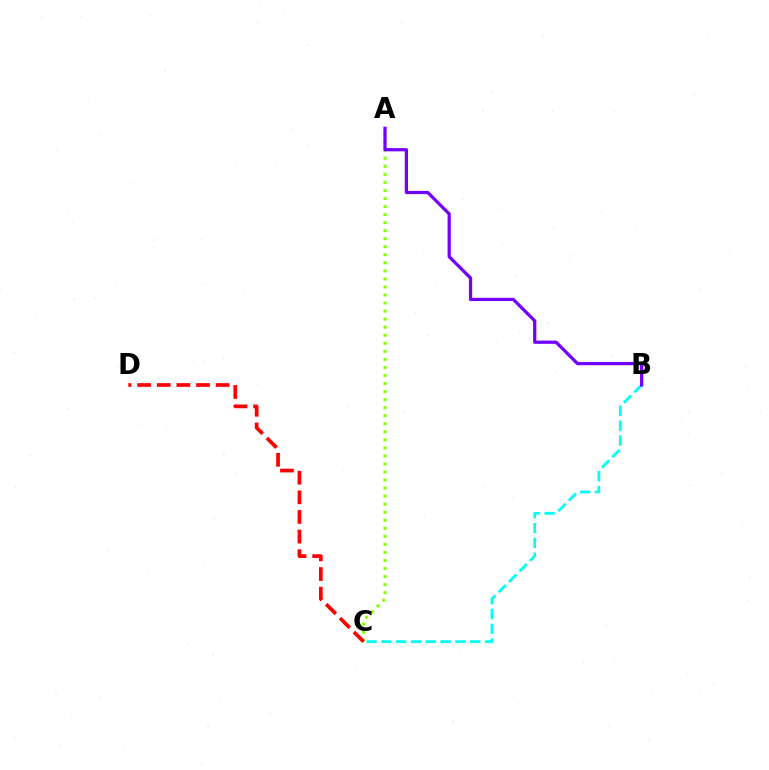{('A', 'C'): [{'color': '#84ff00', 'line_style': 'dotted', 'thickness': 2.19}], ('B', 'C'): [{'color': '#00fff6', 'line_style': 'dashed', 'thickness': 2.01}], ('C', 'D'): [{'color': '#ff0000', 'line_style': 'dashed', 'thickness': 2.67}], ('A', 'B'): [{'color': '#7200ff', 'line_style': 'solid', 'thickness': 2.32}]}